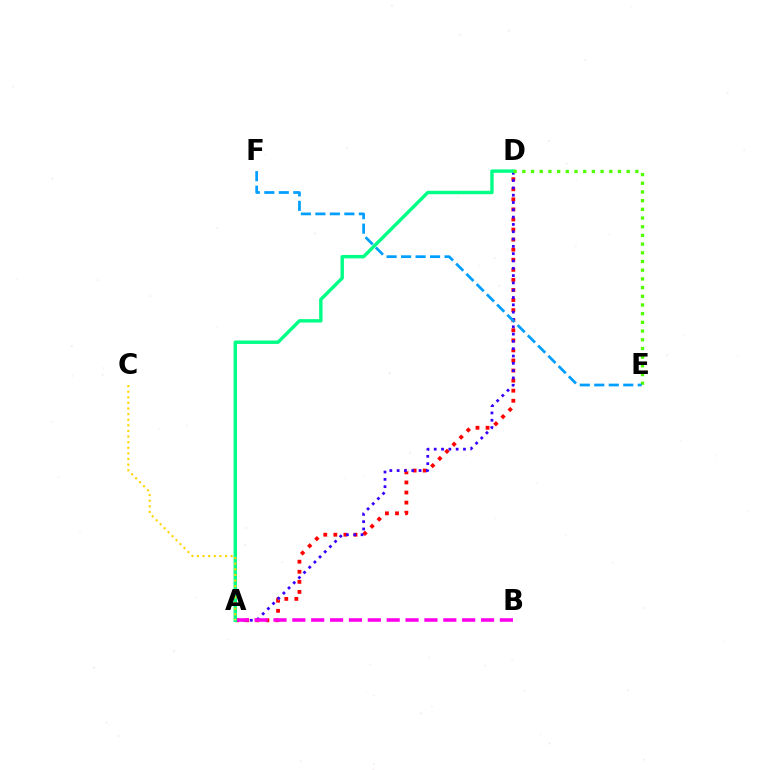{('A', 'D'): [{'color': '#ff0000', 'line_style': 'dotted', 'thickness': 2.74}, {'color': '#3700ff', 'line_style': 'dotted', 'thickness': 1.99}, {'color': '#00ff86', 'line_style': 'solid', 'thickness': 2.46}], ('A', 'B'): [{'color': '#ff00ed', 'line_style': 'dashed', 'thickness': 2.56}], ('D', 'E'): [{'color': '#4fff00', 'line_style': 'dotted', 'thickness': 2.36}], ('E', 'F'): [{'color': '#009eff', 'line_style': 'dashed', 'thickness': 1.97}], ('A', 'C'): [{'color': '#ffd500', 'line_style': 'dotted', 'thickness': 1.53}]}